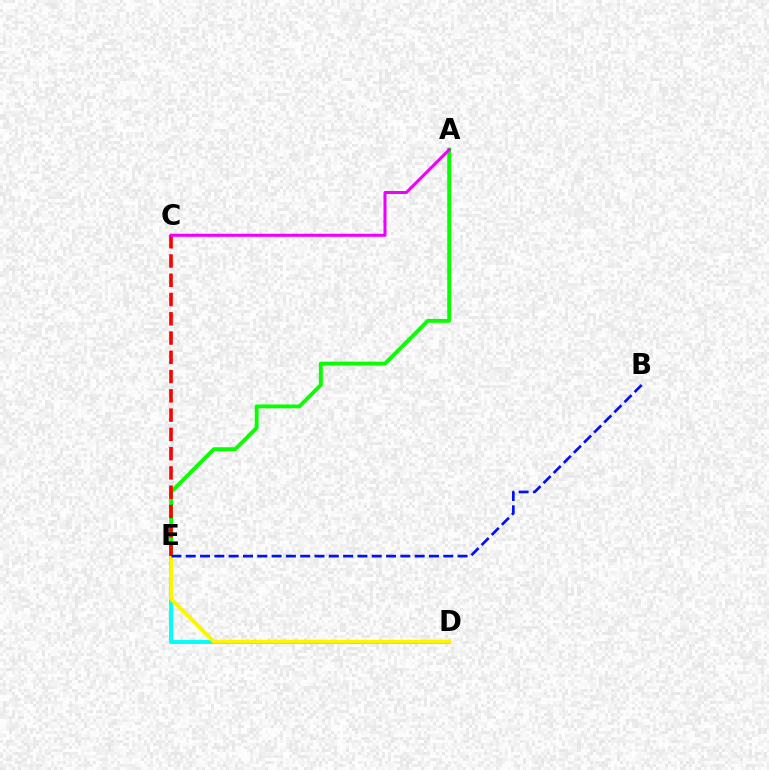{('A', 'E'): [{'color': '#08ff00', 'line_style': 'solid', 'thickness': 2.78}], ('D', 'E'): [{'color': '#00fff6', 'line_style': 'solid', 'thickness': 2.83}, {'color': '#fcf500', 'line_style': 'solid', 'thickness': 2.73}], ('C', 'E'): [{'color': '#ff0000', 'line_style': 'dashed', 'thickness': 2.62}], ('A', 'C'): [{'color': '#ee00ff', 'line_style': 'solid', 'thickness': 2.2}], ('B', 'E'): [{'color': '#0010ff', 'line_style': 'dashed', 'thickness': 1.94}]}